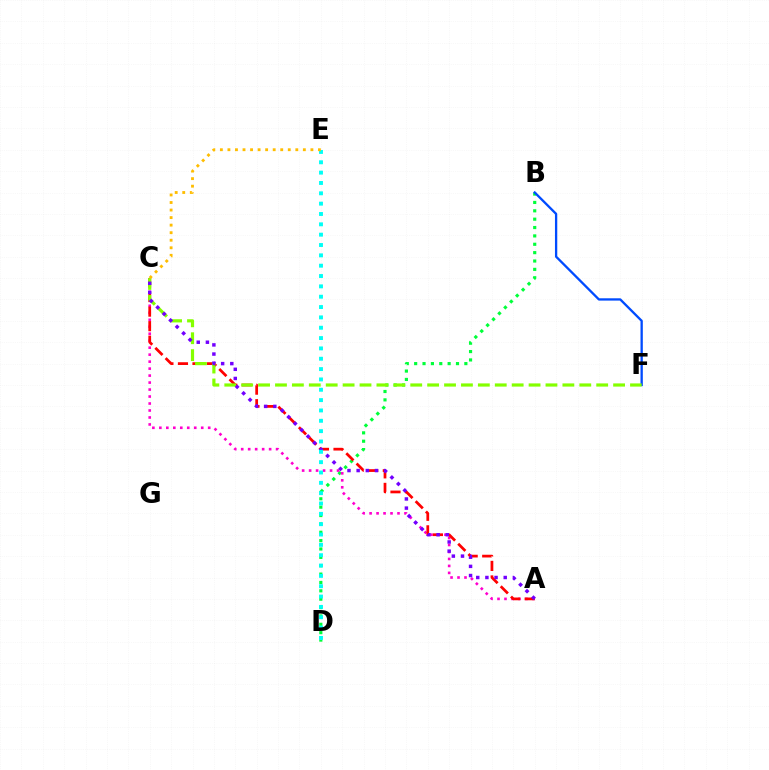{('B', 'D'): [{'color': '#00ff39', 'line_style': 'dotted', 'thickness': 2.27}], ('A', 'C'): [{'color': '#ff00cf', 'line_style': 'dotted', 'thickness': 1.9}, {'color': '#ff0000', 'line_style': 'dashed', 'thickness': 1.97}, {'color': '#7200ff', 'line_style': 'dotted', 'thickness': 2.49}], ('B', 'F'): [{'color': '#004bff', 'line_style': 'solid', 'thickness': 1.66}], ('C', 'F'): [{'color': '#84ff00', 'line_style': 'dashed', 'thickness': 2.3}], ('D', 'E'): [{'color': '#00fff6', 'line_style': 'dotted', 'thickness': 2.81}], ('C', 'E'): [{'color': '#ffbd00', 'line_style': 'dotted', 'thickness': 2.05}]}